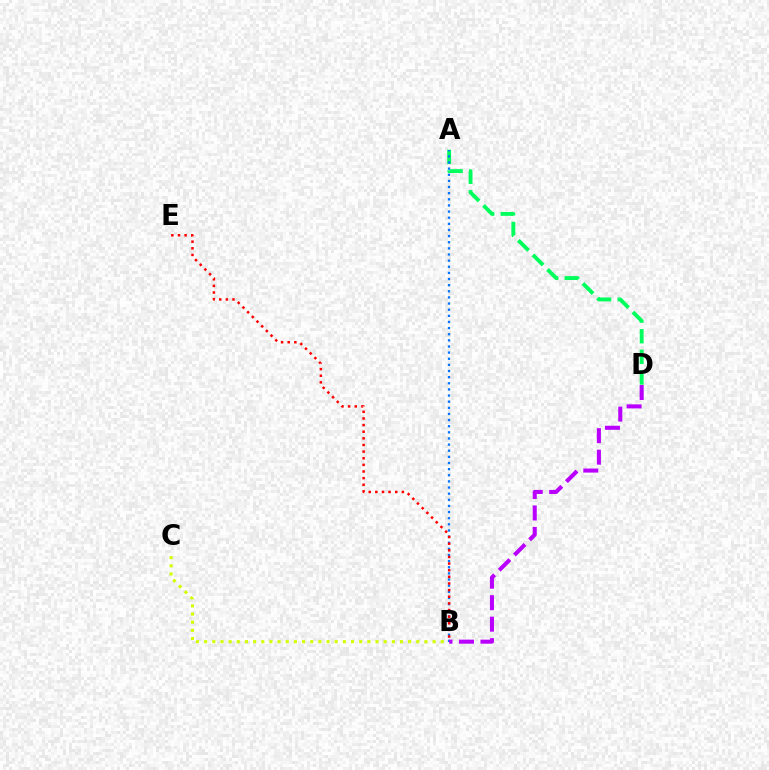{('A', 'D'): [{'color': '#00ff5c', 'line_style': 'dashed', 'thickness': 2.8}], ('B', 'C'): [{'color': '#d1ff00', 'line_style': 'dotted', 'thickness': 2.22}], ('A', 'B'): [{'color': '#0074ff', 'line_style': 'dotted', 'thickness': 1.67}], ('B', 'E'): [{'color': '#ff0000', 'line_style': 'dotted', 'thickness': 1.8}], ('B', 'D'): [{'color': '#b900ff', 'line_style': 'dashed', 'thickness': 2.92}]}